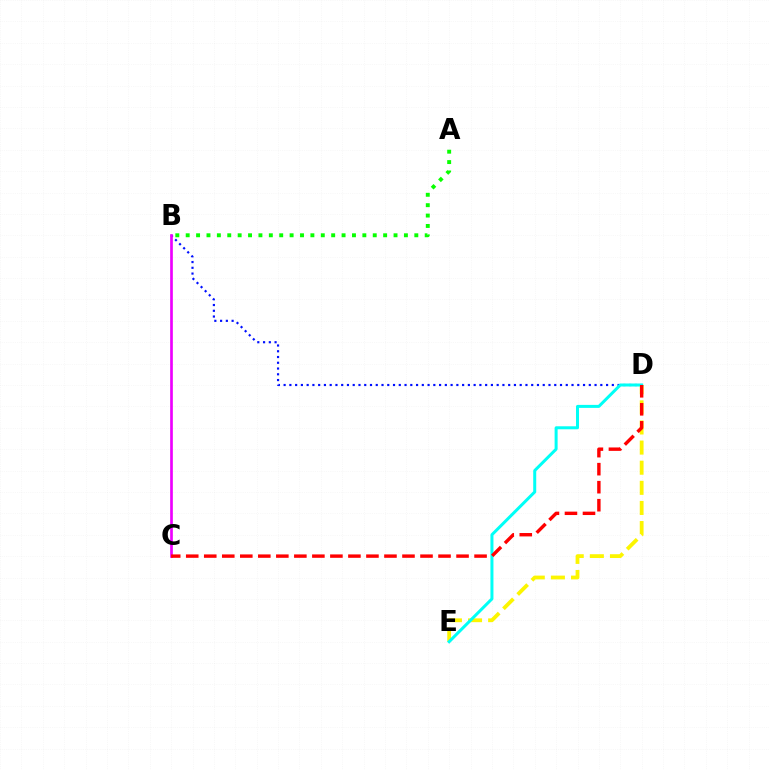{('D', 'E'): [{'color': '#fcf500', 'line_style': 'dashed', 'thickness': 2.73}, {'color': '#00fff6', 'line_style': 'solid', 'thickness': 2.16}], ('B', 'D'): [{'color': '#0010ff', 'line_style': 'dotted', 'thickness': 1.56}], ('B', 'C'): [{'color': '#ee00ff', 'line_style': 'solid', 'thickness': 1.93}], ('A', 'B'): [{'color': '#08ff00', 'line_style': 'dotted', 'thickness': 2.82}], ('C', 'D'): [{'color': '#ff0000', 'line_style': 'dashed', 'thickness': 2.45}]}